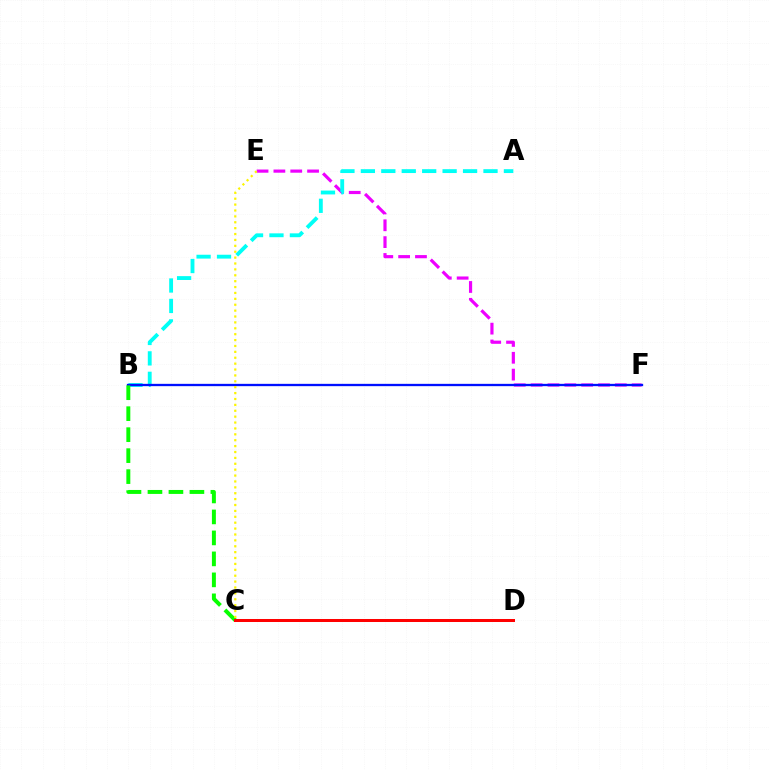{('E', 'F'): [{'color': '#ee00ff', 'line_style': 'dashed', 'thickness': 2.29}], ('A', 'B'): [{'color': '#00fff6', 'line_style': 'dashed', 'thickness': 2.78}], ('B', 'F'): [{'color': '#0010ff', 'line_style': 'solid', 'thickness': 1.67}], ('B', 'C'): [{'color': '#08ff00', 'line_style': 'dashed', 'thickness': 2.85}], ('C', 'E'): [{'color': '#fcf500', 'line_style': 'dotted', 'thickness': 1.6}], ('C', 'D'): [{'color': '#ff0000', 'line_style': 'solid', 'thickness': 2.17}]}